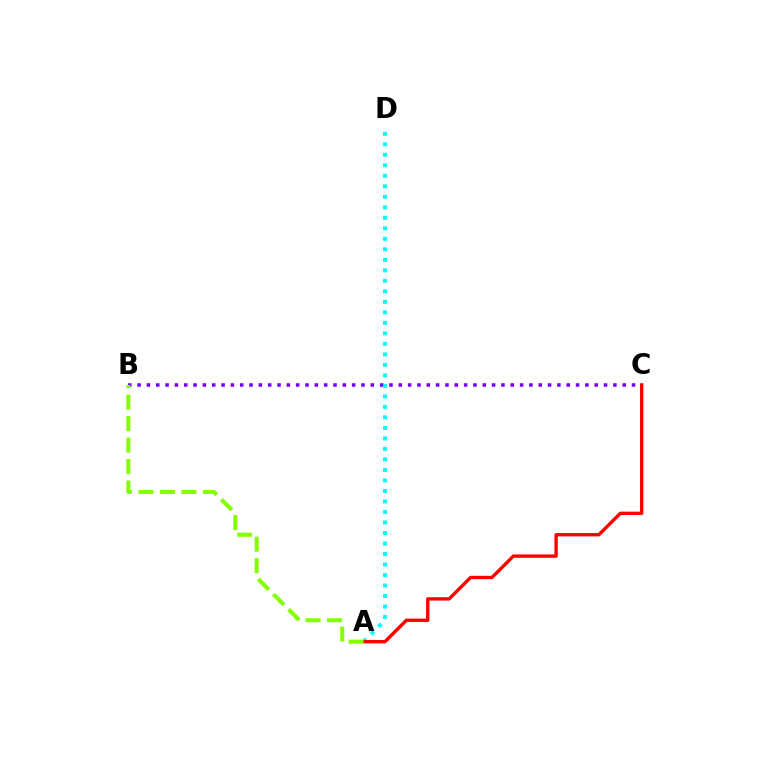{('B', 'C'): [{'color': '#7200ff', 'line_style': 'dotted', 'thickness': 2.53}], ('A', 'D'): [{'color': '#00fff6', 'line_style': 'dotted', 'thickness': 2.85}], ('A', 'C'): [{'color': '#ff0000', 'line_style': 'solid', 'thickness': 2.42}], ('A', 'B'): [{'color': '#84ff00', 'line_style': 'dashed', 'thickness': 2.92}]}